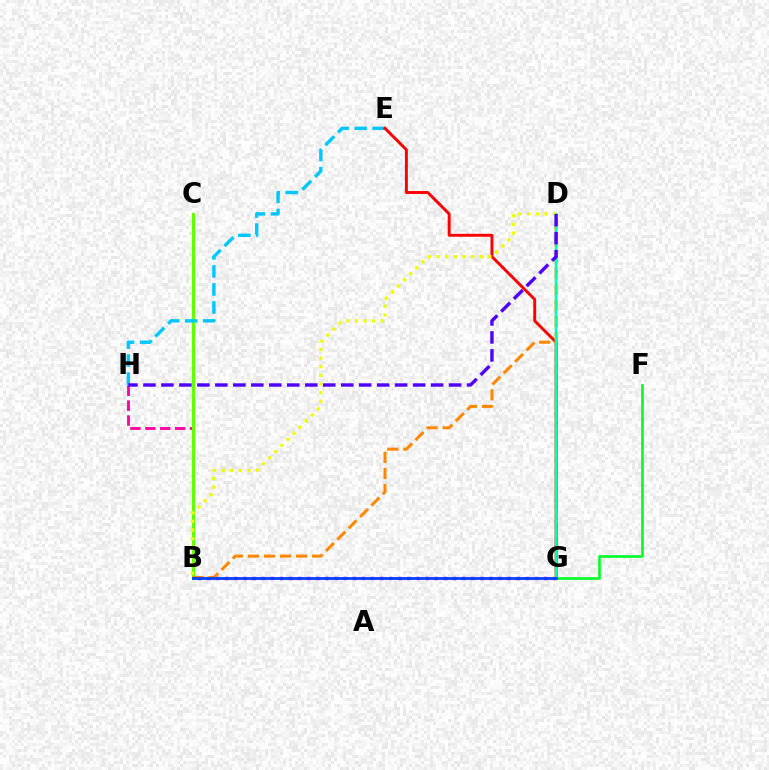{('B', 'H'): [{'color': '#ff00a0', 'line_style': 'dashed', 'thickness': 2.03}], ('B', 'G'): [{'color': '#d600ff', 'line_style': 'dotted', 'thickness': 2.48}, {'color': '#003fff', 'line_style': 'solid', 'thickness': 2.0}], ('B', 'C'): [{'color': '#66ff00', 'line_style': 'solid', 'thickness': 2.32}], ('E', 'H'): [{'color': '#00c7ff', 'line_style': 'dashed', 'thickness': 2.45}], ('E', 'G'): [{'color': '#ff0000', 'line_style': 'solid', 'thickness': 2.1}], ('B', 'D'): [{'color': '#ff8800', 'line_style': 'dashed', 'thickness': 2.18}, {'color': '#eeff00', 'line_style': 'dotted', 'thickness': 2.34}], ('F', 'G'): [{'color': '#00ff27', 'line_style': 'solid', 'thickness': 1.89}], ('D', 'G'): [{'color': '#00ffaf', 'line_style': 'solid', 'thickness': 1.78}], ('D', 'H'): [{'color': '#4f00ff', 'line_style': 'dashed', 'thickness': 2.44}]}